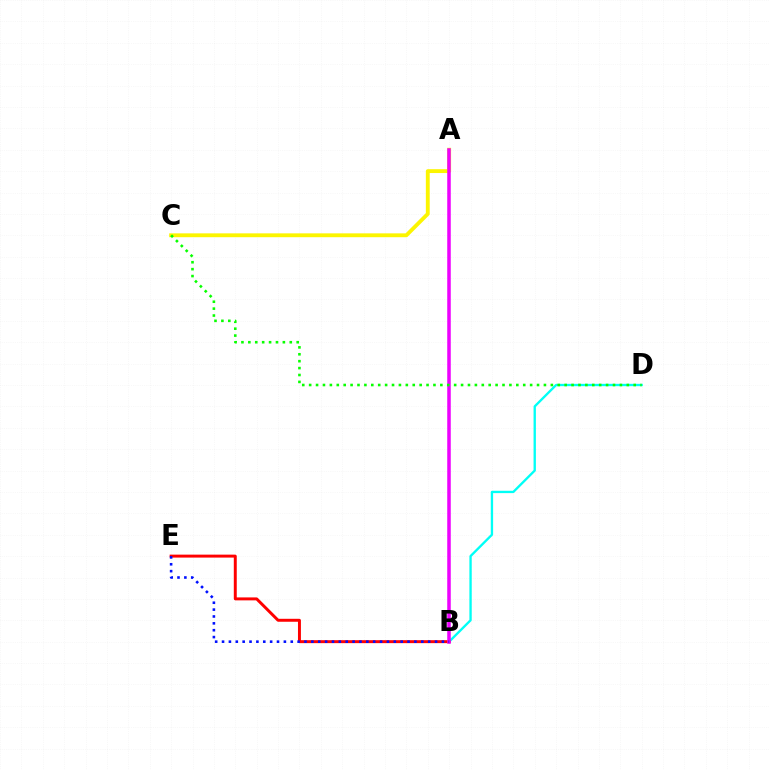{('B', 'D'): [{'color': '#00fff6', 'line_style': 'solid', 'thickness': 1.69}], ('B', 'E'): [{'color': '#ff0000', 'line_style': 'solid', 'thickness': 2.13}, {'color': '#0010ff', 'line_style': 'dotted', 'thickness': 1.87}], ('A', 'C'): [{'color': '#fcf500', 'line_style': 'solid', 'thickness': 2.77}], ('A', 'B'): [{'color': '#ee00ff', 'line_style': 'solid', 'thickness': 2.54}], ('C', 'D'): [{'color': '#08ff00', 'line_style': 'dotted', 'thickness': 1.88}]}